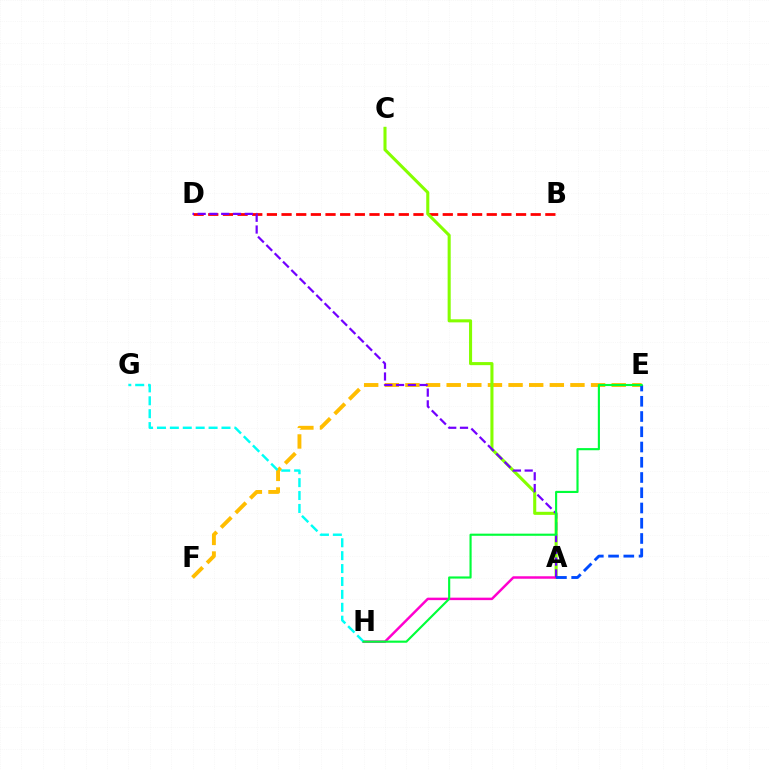{('B', 'D'): [{'color': '#ff0000', 'line_style': 'dashed', 'thickness': 1.99}], ('E', 'F'): [{'color': '#ffbd00', 'line_style': 'dashed', 'thickness': 2.8}], ('A', 'C'): [{'color': '#84ff00', 'line_style': 'solid', 'thickness': 2.21}], ('A', 'H'): [{'color': '#ff00cf', 'line_style': 'solid', 'thickness': 1.78}], ('G', 'H'): [{'color': '#00fff6', 'line_style': 'dashed', 'thickness': 1.75}], ('A', 'D'): [{'color': '#7200ff', 'line_style': 'dashed', 'thickness': 1.6}], ('A', 'E'): [{'color': '#004bff', 'line_style': 'dashed', 'thickness': 2.07}], ('E', 'H'): [{'color': '#00ff39', 'line_style': 'solid', 'thickness': 1.54}]}